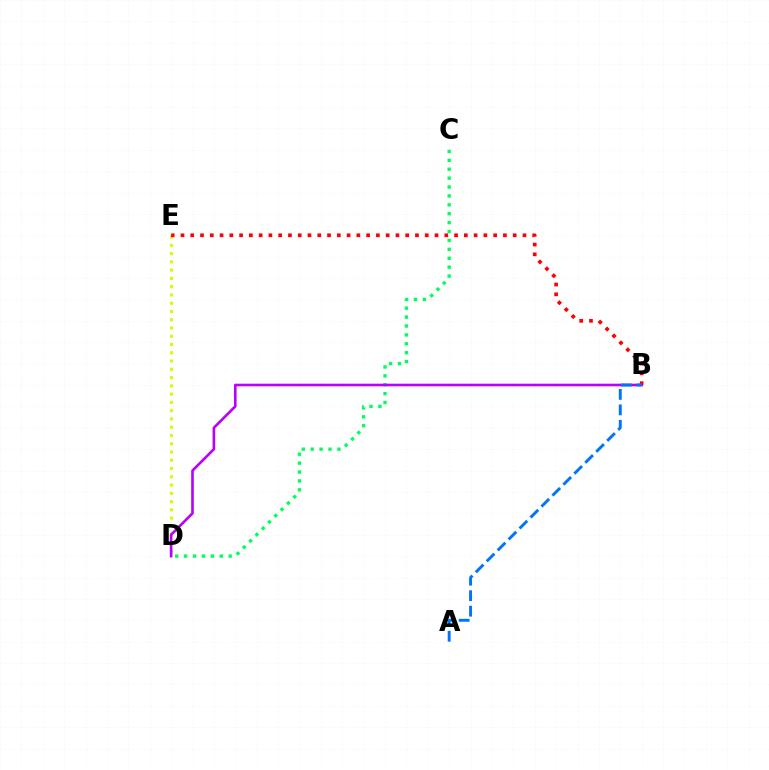{('D', 'E'): [{'color': '#d1ff00', 'line_style': 'dotted', 'thickness': 2.25}], ('C', 'D'): [{'color': '#00ff5c', 'line_style': 'dotted', 'thickness': 2.42}], ('B', 'E'): [{'color': '#ff0000', 'line_style': 'dotted', 'thickness': 2.65}], ('B', 'D'): [{'color': '#b900ff', 'line_style': 'solid', 'thickness': 1.9}], ('A', 'B'): [{'color': '#0074ff', 'line_style': 'dashed', 'thickness': 2.1}]}